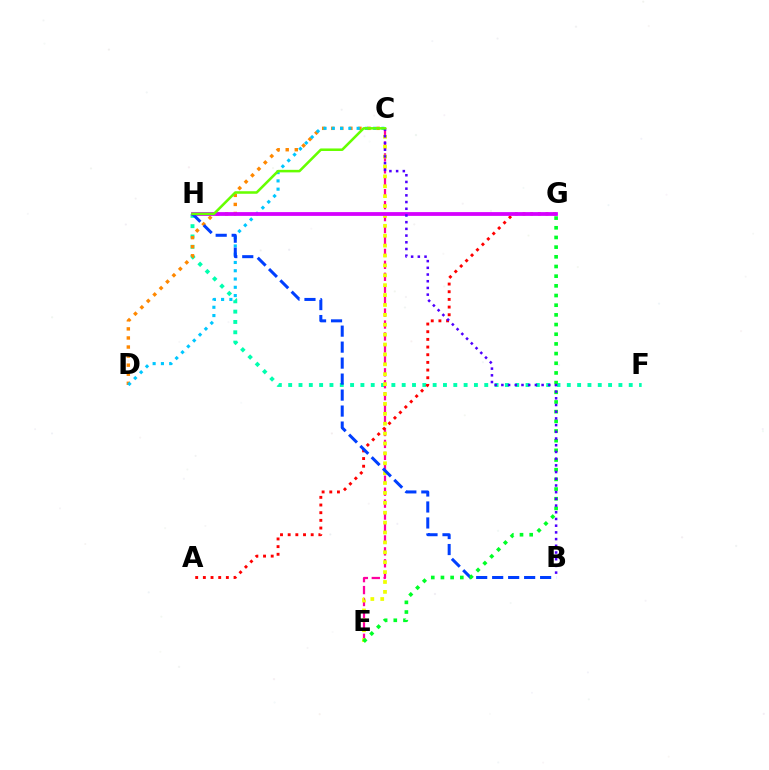{('F', 'H'): [{'color': '#00ffaf', 'line_style': 'dotted', 'thickness': 2.8}], ('C', 'D'): [{'color': '#ff8800', 'line_style': 'dotted', 'thickness': 2.46}, {'color': '#00c7ff', 'line_style': 'dotted', 'thickness': 2.25}], ('C', 'E'): [{'color': '#ff00a0', 'line_style': 'dashed', 'thickness': 1.62}, {'color': '#eeff00', 'line_style': 'dotted', 'thickness': 2.69}], ('A', 'G'): [{'color': '#ff0000', 'line_style': 'dotted', 'thickness': 2.08}], ('G', 'H'): [{'color': '#d600ff', 'line_style': 'solid', 'thickness': 2.72}], ('B', 'H'): [{'color': '#003fff', 'line_style': 'dashed', 'thickness': 2.17}], ('E', 'G'): [{'color': '#00ff27', 'line_style': 'dotted', 'thickness': 2.63}], ('B', 'C'): [{'color': '#4f00ff', 'line_style': 'dotted', 'thickness': 1.82}], ('C', 'H'): [{'color': '#66ff00', 'line_style': 'solid', 'thickness': 1.83}]}